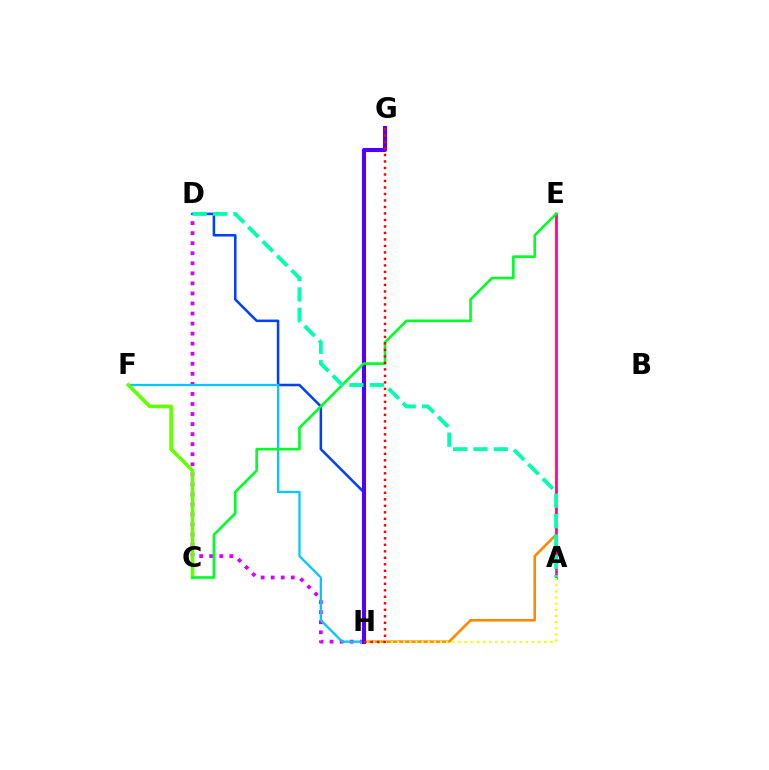{('E', 'H'): [{'color': '#ff8800', 'line_style': 'solid', 'thickness': 1.86}], ('D', 'H'): [{'color': '#003fff', 'line_style': 'solid', 'thickness': 1.82}, {'color': '#d600ff', 'line_style': 'dotted', 'thickness': 2.73}], ('F', 'H'): [{'color': '#00c7ff', 'line_style': 'solid', 'thickness': 1.64}], ('A', 'E'): [{'color': '#ff00a0', 'line_style': 'solid', 'thickness': 1.83}], ('C', 'F'): [{'color': '#66ff00', 'line_style': 'solid', 'thickness': 2.64}], ('G', 'H'): [{'color': '#4f00ff', 'line_style': 'solid', 'thickness': 2.94}, {'color': '#ff0000', 'line_style': 'dotted', 'thickness': 1.77}], ('C', 'E'): [{'color': '#00ff27', 'line_style': 'solid', 'thickness': 1.89}], ('A', 'D'): [{'color': '#00ffaf', 'line_style': 'dashed', 'thickness': 2.77}], ('A', 'H'): [{'color': '#eeff00', 'line_style': 'dotted', 'thickness': 1.67}]}